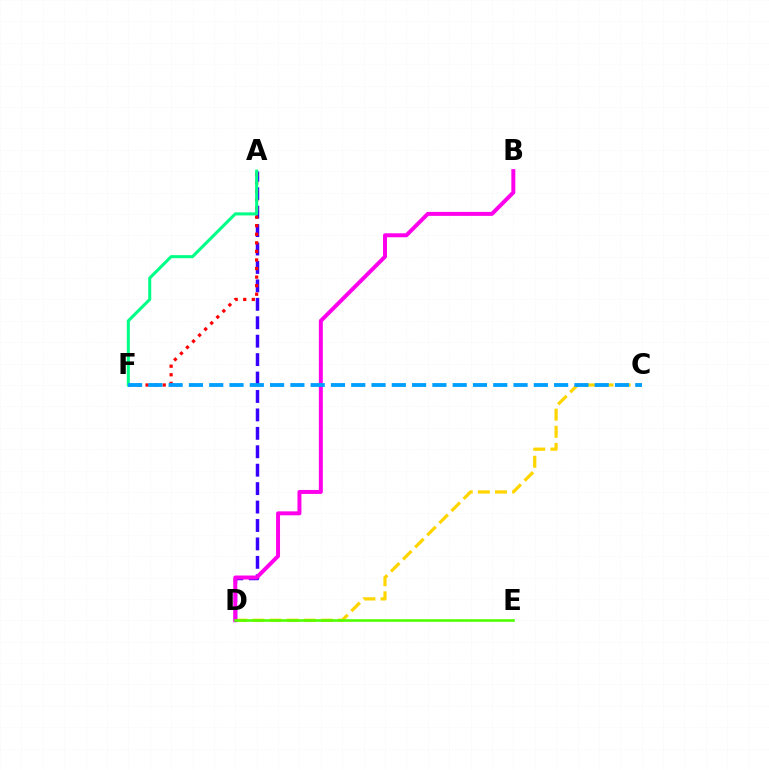{('A', 'D'): [{'color': '#3700ff', 'line_style': 'dashed', 'thickness': 2.5}], ('C', 'D'): [{'color': '#ffd500', 'line_style': 'dashed', 'thickness': 2.33}], ('B', 'D'): [{'color': '#ff00ed', 'line_style': 'solid', 'thickness': 2.86}], ('A', 'F'): [{'color': '#ff0000', 'line_style': 'dotted', 'thickness': 2.33}, {'color': '#00ff86', 'line_style': 'solid', 'thickness': 2.19}], ('D', 'E'): [{'color': '#4fff00', 'line_style': 'solid', 'thickness': 1.87}], ('C', 'F'): [{'color': '#009eff', 'line_style': 'dashed', 'thickness': 2.76}]}